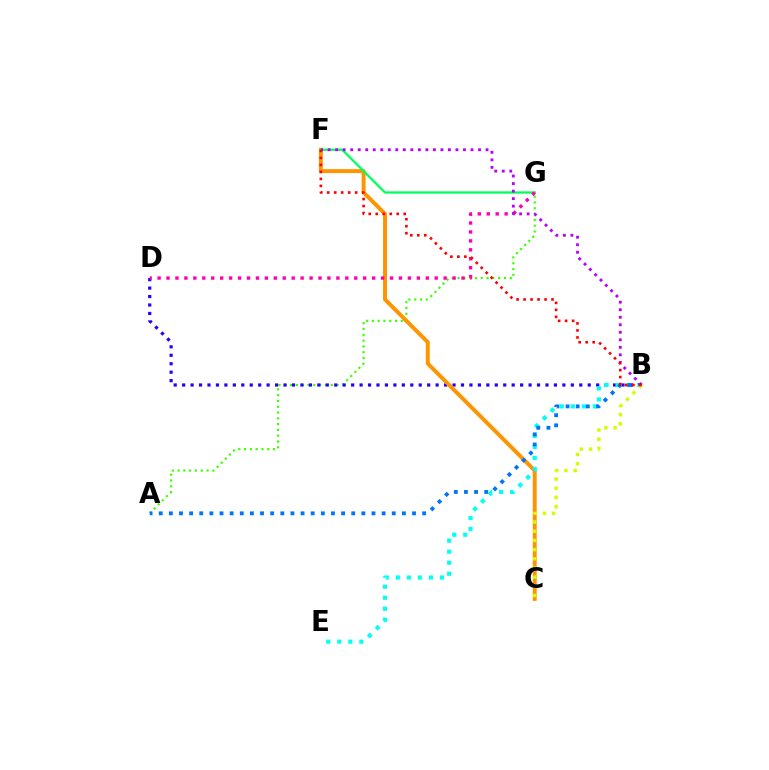{('A', 'G'): [{'color': '#3dff00', 'line_style': 'dotted', 'thickness': 1.58}], ('B', 'D'): [{'color': '#2500ff', 'line_style': 'dotted', 'thickness': 2.3}], ('C', 'F'): [{'color': '#ff9400', 'line_style': 'solid', 'thickness': 2.84}], ('F', 'G'): [{'color': '#00ff5c', 'line_style': 'solid', 'thickness': 1.64}], ('B', 'E'): [{'color': '#00fff6', 'line_style': 'dotted', 'thickness': 2.99}], ('A', 'B'): [{'color': '#0074ff', 'line_style': 'dotted', 'thickness': 2.75}], ('B', 'C'): [{'color': '#d1ff00', 'line_style': 'dotted', 'thickness': 2.5}], ('D', 'G'): [{'color': '#ff00ac', 'line_style': 'dotted', 'thickness': 2.43}], ('B', 'F'): [{'color': '#b900ff', 'line_style': 'dotted', 'thickness': 2.04}, {'color': '#ff0000', 'line_style': 'dotted', 'thickness': 1.9}]}